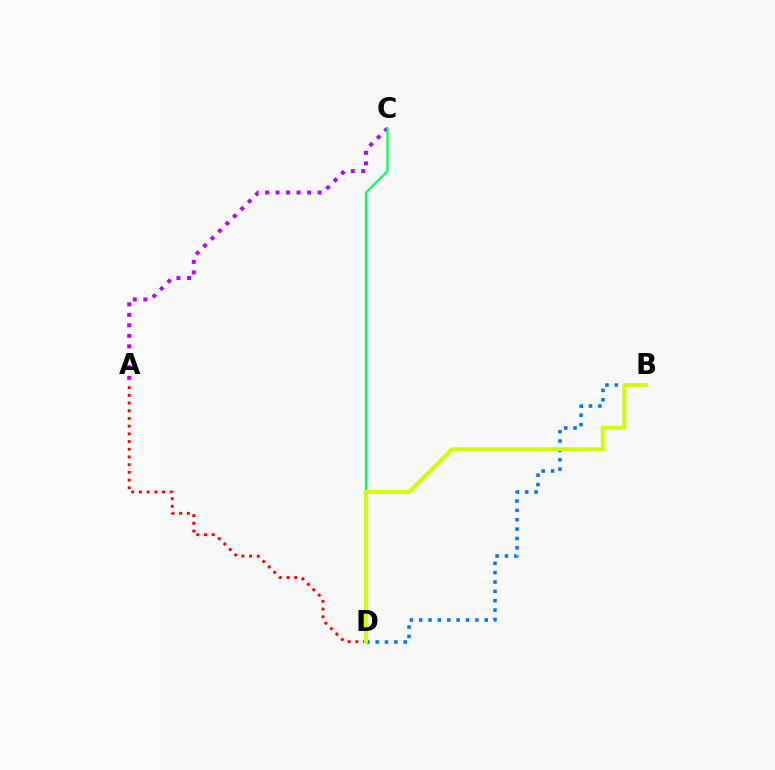{('A', 'D'): [{'color': '#ff0000', 'line_style': 'dotted', 'thickness': 2.09}], ('B', 'D'): [{'color': '#0074ff', 'line_style': 'dotted', 'thickness': 2.54}, {'color': '#d1ff00', 'line_style': 'solid', 'thickness': 2.86}], ('A', 'C'): [{'color': '#b900ff', 'line_style': 'dotted', 'thickness': 2.85}], ('C', 'D'): [{'color': '#00ff5c', 'line_style': 'solid', 'thickness': 1.59}]}